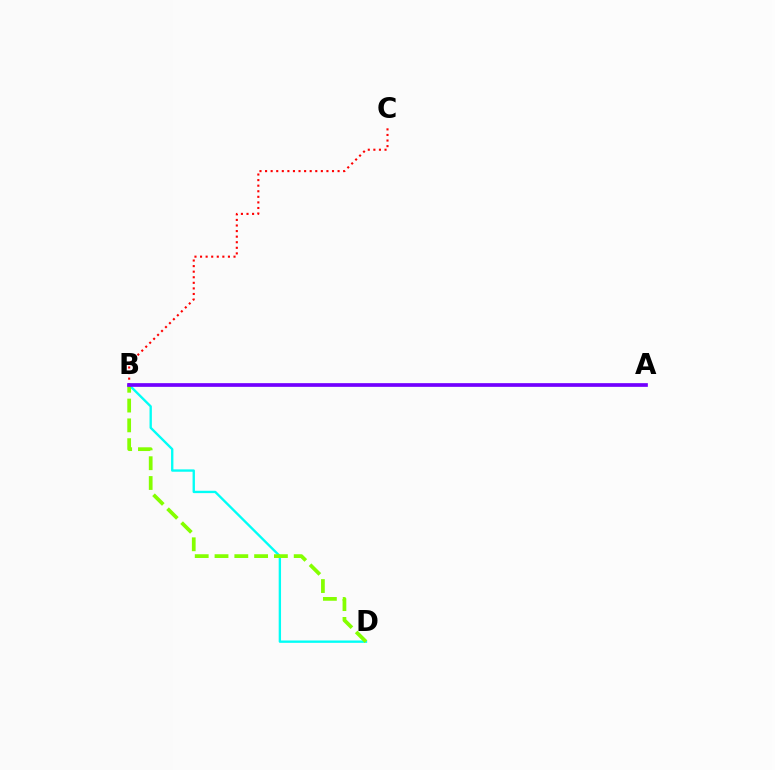{('B', 'D'): [{'color': '#00fff6', 'line_style': 'solid', 'thickness': 1.69}, {'color': '#84ff00', 'line_style': 'dashed', 'thickness': 2.69}], ('B', 'C'): [{'color': '#ff0000', 'line_style': 'dotted', 'thickness': 1.52}], ('A', 'B'): [{'color': '#7200ff', 'line_style': 'solid', 'thickness': 2.66}]}